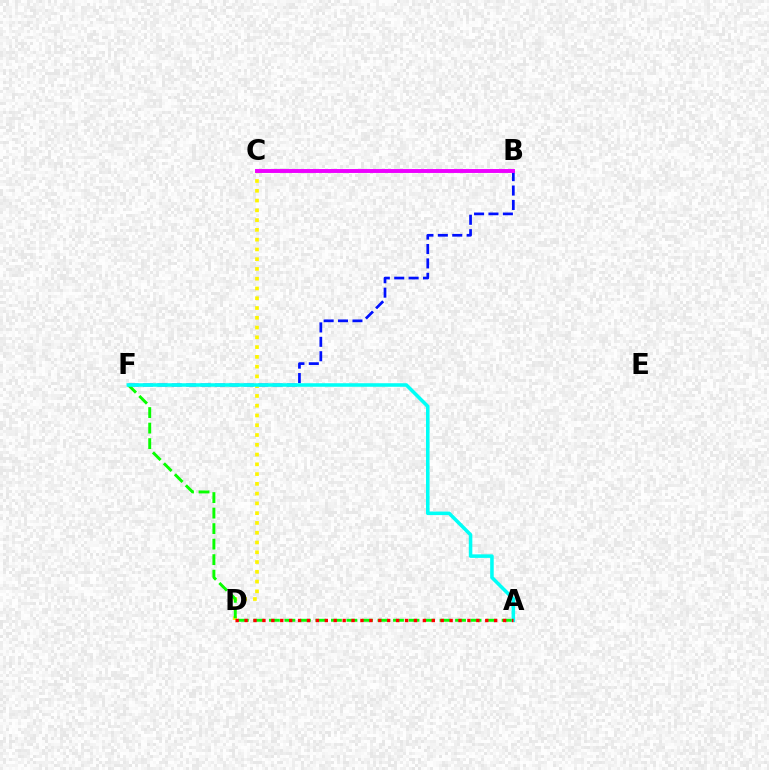{('B', 'F'): [{'color': '#0010ff', 'line_style': 'dashed', 'thickness': 1.96}], ('C', 'D'): [{'color': '#fcf500', 'line_style': 'dotted', 'thickness': 2.65}], ('A', 'F'): [{'color': '#08ff00', 'line_style': 'dashed', 'thickness': 2.11}, {'color': '#00fff6', 'line_style': 'solid', 'thickness': 2.55}], ('B', 'C'): [{'color': '#ee00ff', 'line_style': 'solid', 'thickness': 2.82}], ('A', 'D'): [{'color': '#ff0000', 'line_style': 'dotted', 'thickness': 2.42}]}